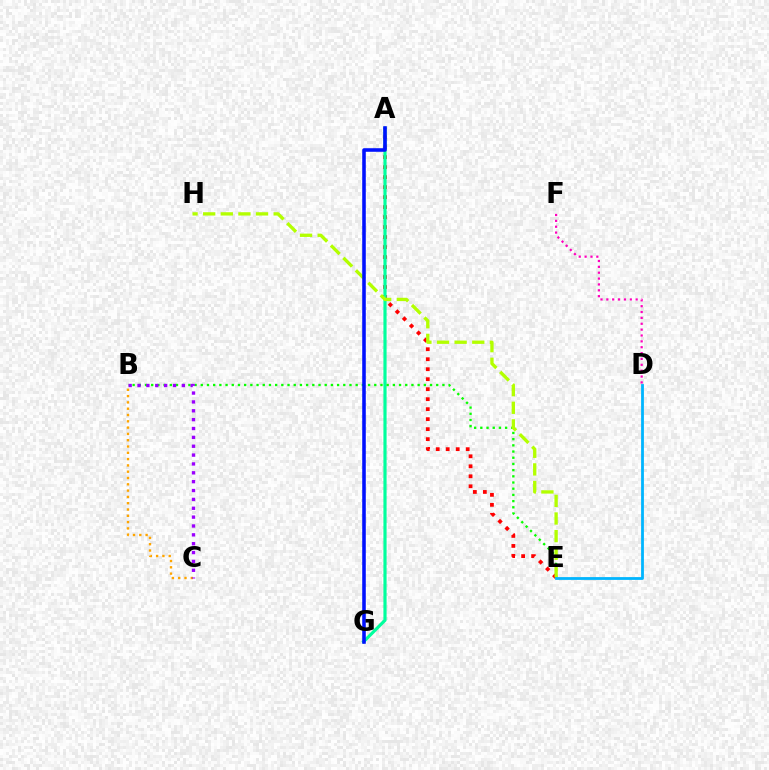{('D', 'F'): [{'color': '#ff00bd', 'line_style': 'dotted', 'thickness': 1.59}], ('A', 'E'): [{'color': '#ff0000', 'line_style': 'dotted', 'thickness': 2.71}], ('B', 'C'): [{'color': '#ffa500', 'line_style': 'dotted', 'thickness': 1.71}, {'color': '#9b00ff', 'line_style': 'dotted', 'thickness': 2.41}], ('A', 'G'): [{'color': '#00ff9d', 'line_style': 'solid', 'thickness': 2.29}, {'color': '#0010ff', 'line_style': 'solid', 'thickness': 2.57}], ('B', 'E'): [{'color': '#08ff00', 'line_style': 'dotted', 'thickness': 1.68}], ('E', 'H'): [{'color': '#b3ff00', 'line_style': 'dashed', 'thickness': 2.39}], ('D', 'E'): [{'color': '#00b5ff', 'line_style': 'solid', 'thickness': 2.01}]}